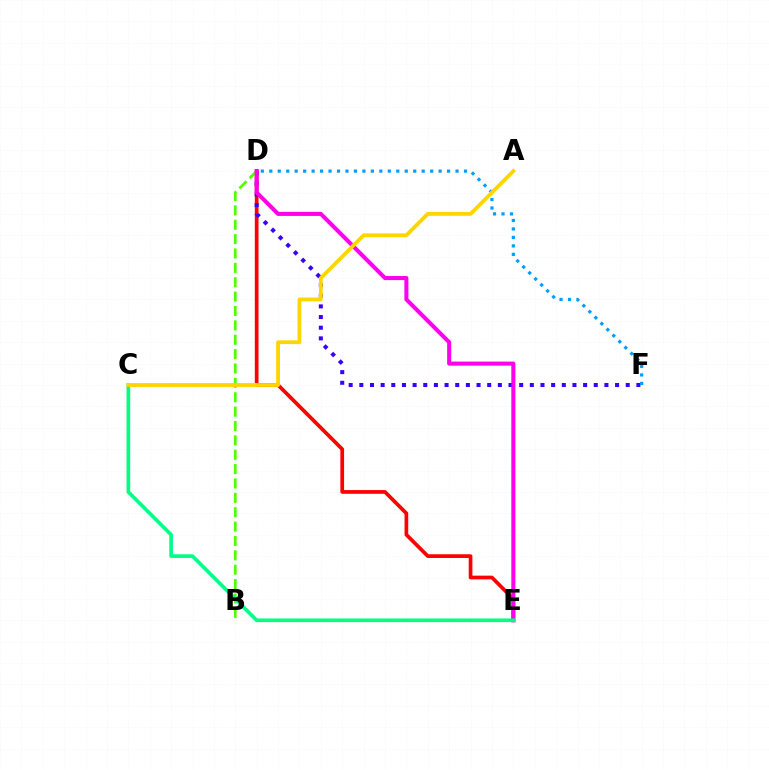{('D', 'E'): [{'color': '#ff0000', 'line_style': 'solid', 'thickness': 2.67}, {'color': '#ff00ed', 'line_style': 'solid', 'thickness': 2.92}], ('D', 'F'): [{'color': '#3700ff', 'line_style': 'dotted', 'thickness': 2.9}, {'color': '#009eff', 'line_style': 'dotted', 'thickness': 2.3}], ('B', 'D'): [{'color': '#4fff00', 'line_style': 'dashed', 'thickness': 1.95}], ('C', 'E'): [{'color': '#00ff86', 'line_style': 'solid', 'thickness': 2.63}], ('A', 'C'): [{'color': '#ffd500', 'line_style': 'solid', 'thickness': 2.75}]}